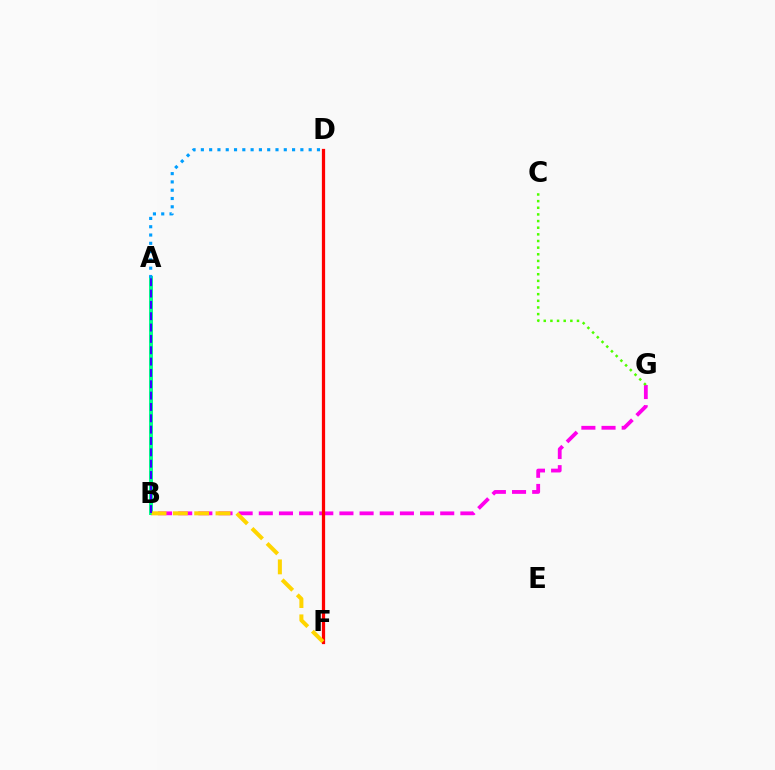{('B', 'G'): [{'color': '#ff00ed', 'line_style': 'dashed', 'thickness': 2.74}], ('A', 'B'): [{'color': '#00ff86', 'line_style': 'solid', 'thickness': 2.84}, {'color': '#3700ff', 'line_style': 'dashed', 'thickness': 1.54}], ('D', 'F'): [{'color': '#ff0000', 'line_style': 'solid', 'thickness': 2.33}], ('C', 'G'): [{'color': '#4fff00', 'line_style': 'dotted', 'thickness': 1.81}], ('B', 'F'): [{'color': '#ffd500', 'line_style': 'dashed', 'thickness': 2.9}], ('A', 'D'): [{'color': '#009eff', 'line_style': 'dotted', 'thickness': 2.25}]}